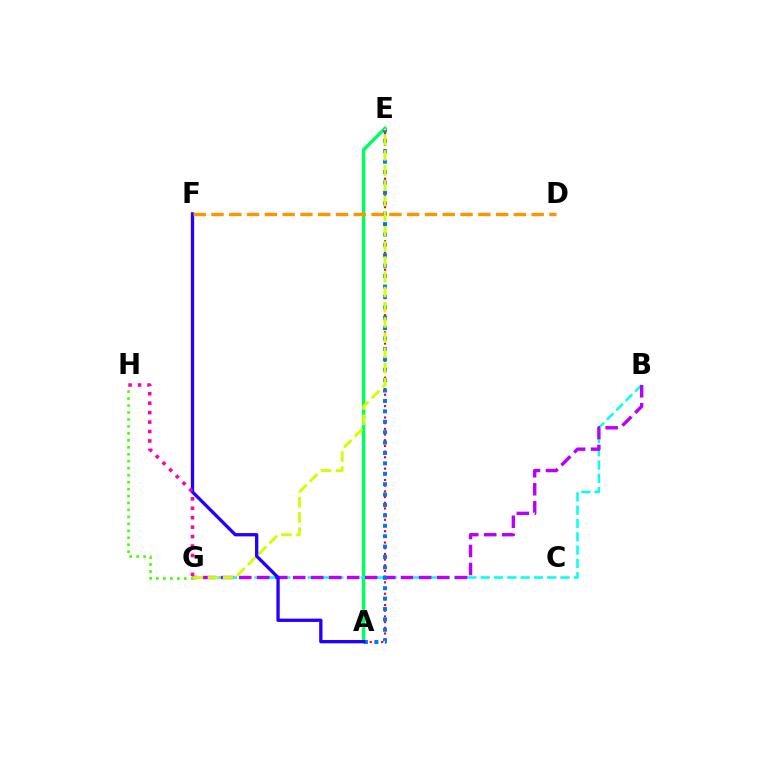{('A', 'E'): [{'color': '#00ff5c', 'line_style': 'solid', 'thickness': 2.45}, {'color': '#ff0000', 'line_style': 'dotted', 'thickness': 1.54}, {'color': '#0074ff', 'line_style': 'dotted', 'thickness': 2.83}], ('B', 'G'): [{'color': '#00fff6', 'line_style': 'dashed', 'thickness': 1.81}, {'color': '#b900ff', 'line_style': 'dashed', 'thickness': 2.44}], ('G', 'H'): [{'color': '#3dff00', 'line_style': 'dotted', 'thickness': 1.89}, {'color': '#ff00ac', 'line_style': 'dotted', 'thickness': 2.57}], ('E', 'G'): [{'color': '#d1ff00', 'line_style': 'dashed', 'thickness': 2.06}], ('A', 'F'): [{'color': '#2500ff', 'line_style': 'solid', 'thickness': 2.38}], ('D', 'F'): [{'color': '#ff9400', 'line_style': 'dashed', 'thickness': 2.42}]}